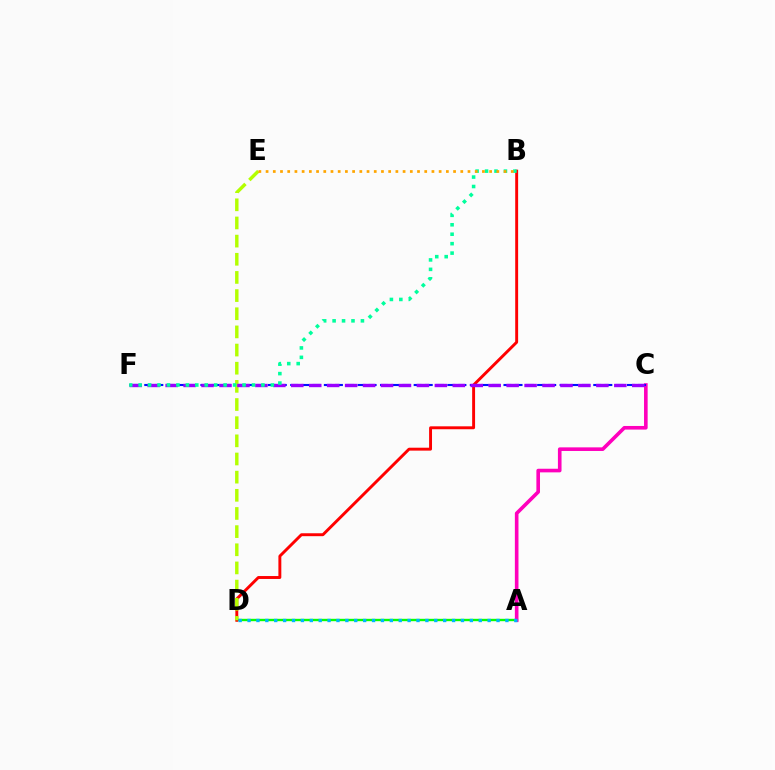{('A', 'D'): [{'color': '#08ff00', 'line_style': 'solid', 'thickness': 1.71}, {'color': '#00b5ff', 'line_style': 'dotted', 'thickness': 2.42}], ('A', 'C'): [{'color': '#ff00bd', 'line_style': 'solid', 'thickness': 2.6}], ('B', 'D'): [{'color': '#ff0000', 'line_style': 'solid', 'thickness': 2.1}], ('C', 'F'): [{'color': '#0010ff', 'line_style': 'dashed', 'thickness': 1.52}, {'color': '#9b00ff', 'line_style': 'dashed', 'thickness': 2.44}], ('D', 'E'): [{'color': '#b3ff00', 'line_style': 'dashed', 'thickness': 2.47}], ('B', 'F'): [{'color': '#00ff9d', 'line_style': 'dotted', 'thickness': 2.57}], ('B', 'E'): [{'color': '#ffa500', 'line_style': 'dotted', 'thickness': 1.96}]}